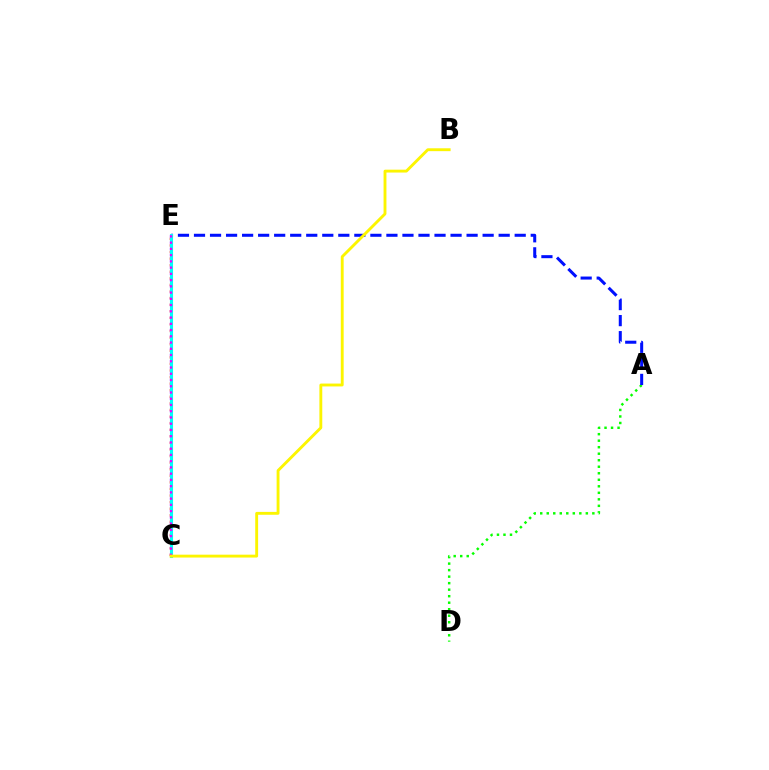{('A', 'D'): [{'color': '#08ff00', 'line_style': 'dotted', 'thickness': 1.77}], ('C', 'E'): [{'color': '#ff0000', 'line_style': 'dotted', 'thickness': 1.79}, {'color': '#00fff6', 'line_style': 'solid', 'thickness': 2.23}, {'color': '#ee00ff', 'line_style': 'dotted', 'thickness': 1.7}], ('A', 'E'): [{'color': '#0010ff', 'line_style': 'dashed', 'thickness': 2.18}], ('B', 'C'): [{'color': '#fcf500', 'line_style': 'solid', 'thickness': 2.07}]}